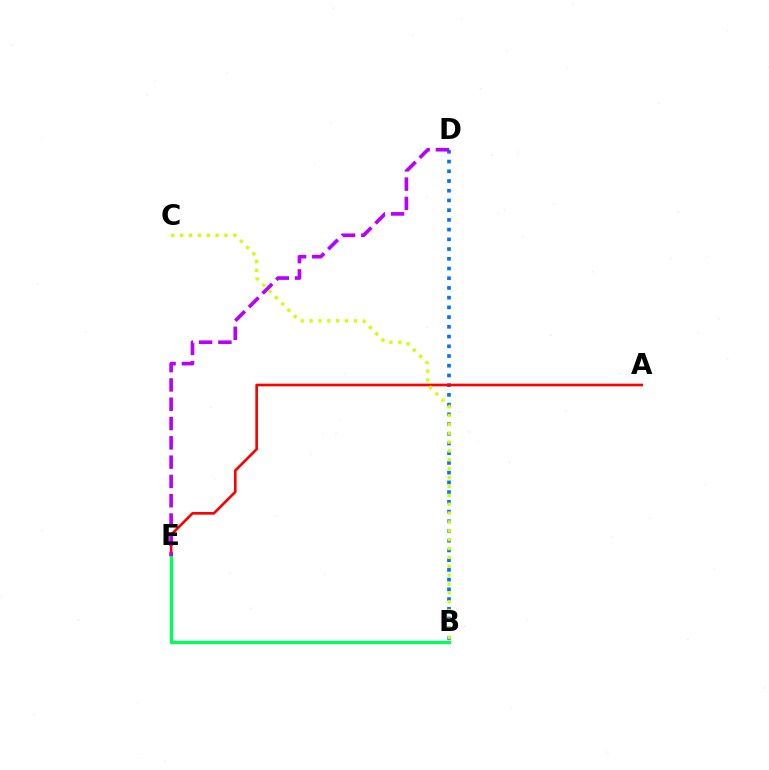{('B', 'D'): [{'color': '#0074ff', 'line_style': 'dotted', 'thickness': 2.64}], ('A', 'E'): [{'color': '#ff0000', 'line_style': 'solid', 'thickness': 1.92}], ('B', 'E'): [{'color': '#00ff5c', 'line_style': 'solid', 'thickness': 2.38}], ('B', 'C'): [{'color': '#d1ff00', 'line_style': 'dotted', 'thickness': 2.41}], ('D', 'E'): [{'color': '#b900ff', 'line_style': 'dashed', 'thickness': 2.62}]}